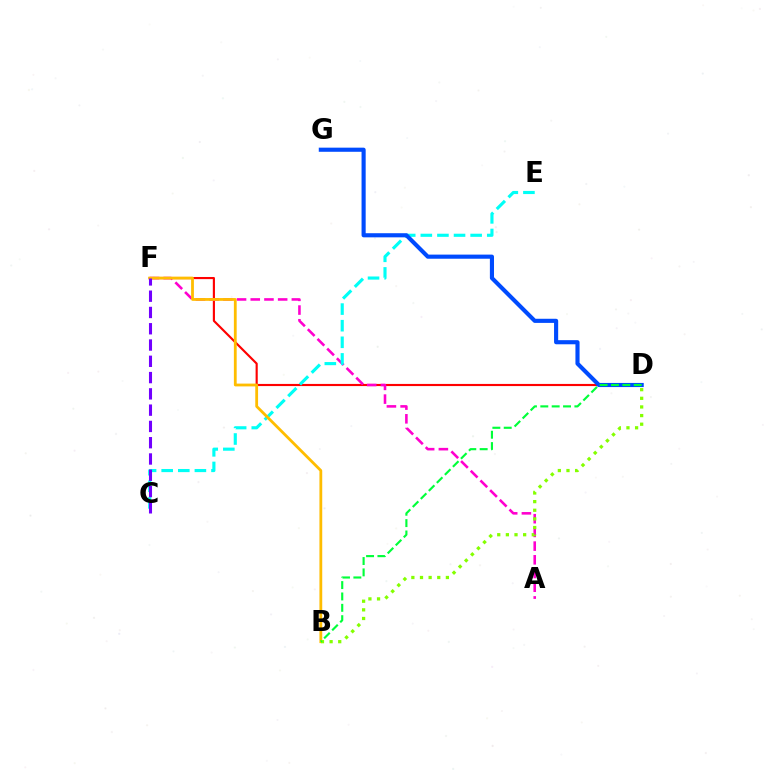{('D', 'F'): [{'color': '#ff0000', 'line_style': 'solid', 'thickness': 1.54}], ('A', 'F'): [{'color': '#ff00cf', 'line_style': 'dashed', 'thickness': 1.86}], ('C', 'E'): [{'color': '#00fff6', 'line_style': 'dashed', 'thickness': 2.26}], ('D', 'G'): [{'color': '#004bff', 'line_style': 'solid', 'thickness': 2.97}], ('B', 'F'): [{'color': '#ffbd00', 'line_style': 'solid', 'thickness': 2.01}], ('B', 'D'): [{'color': '#84ff00', 'line_style': 'dotted', 'thickness': 2.35}, {'color': '#00ff39', 'line_style': 'dashed', 'thickness': 1.54}], ('C', 'F'): [{'color': '#7200ff', 'line_style': 'dashed', 'thickness': 2.21}]}